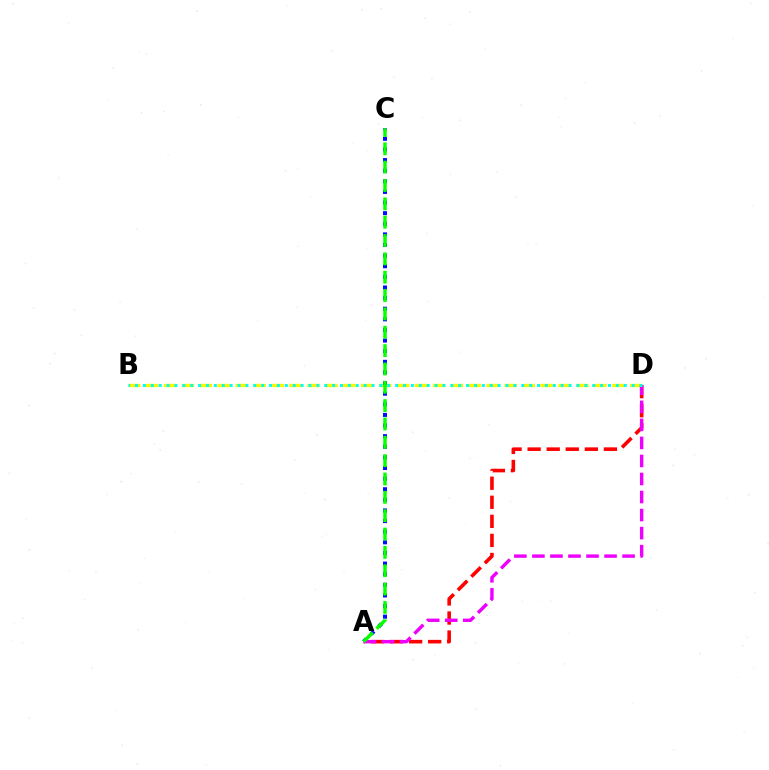{('B', 'D'): [{'color': '#fcf500', 'line_style': 'dashed', 'thickness': 2.44}, {'color': '#00fff6', 'line_style': 'dotted', 'thickness': 2.14}], ('A', 'C'): [{'color': '#0010ff', 'line_style': 'dotted', 'thickness': 2.89}, {'color': '#08ff00', 'line_style': 'dashed', 'thickness': 2.49}], ('A', 'D'): [{'color': '#ff0000', 'line_style': 'dashed', 'thickness': 2.59}, {'color': '#ee00ff', 'line_style': 'dashed', 'thickness': 2.45}]}